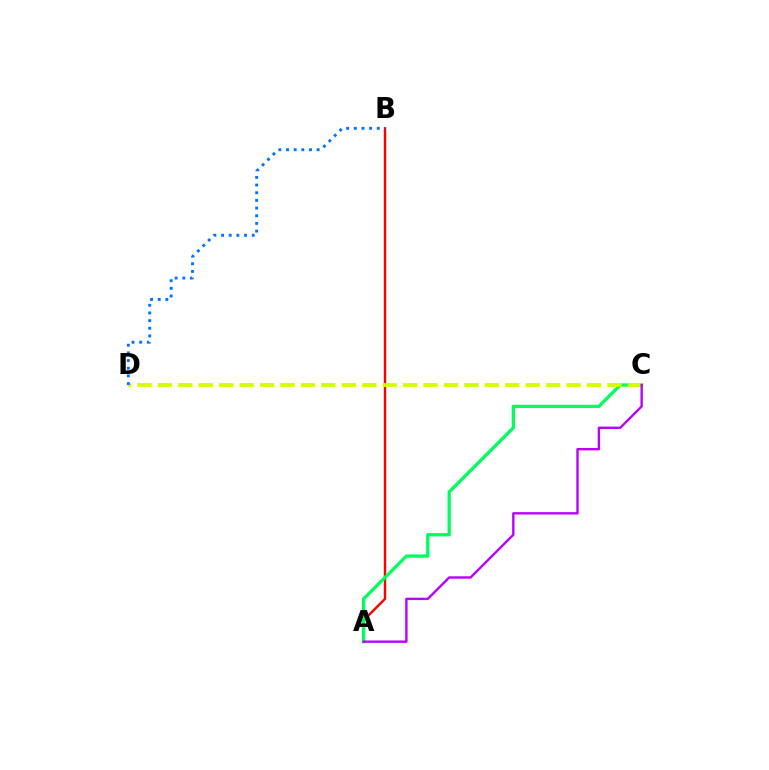{('A', 'B'): [{'color': '#ff0000', 'line_style': 'solid', 'thickness': 1.73}], ('A', 'C'): [{'color': '#00ff5c', 'line_style': 'solid', 'thickness': 2.36}, {'color': '#b900ff', 'line_style': 'solid', 'thickness': 1.72}], ('C', 'D'): [{'color': '#d1ff00', 'line_style': 'dashed', 'thickness': 2.78}], ('B', 'D'): [{'color': '#0074ff', 'line_style': 'dotted', 'thickness': 2.08}]}